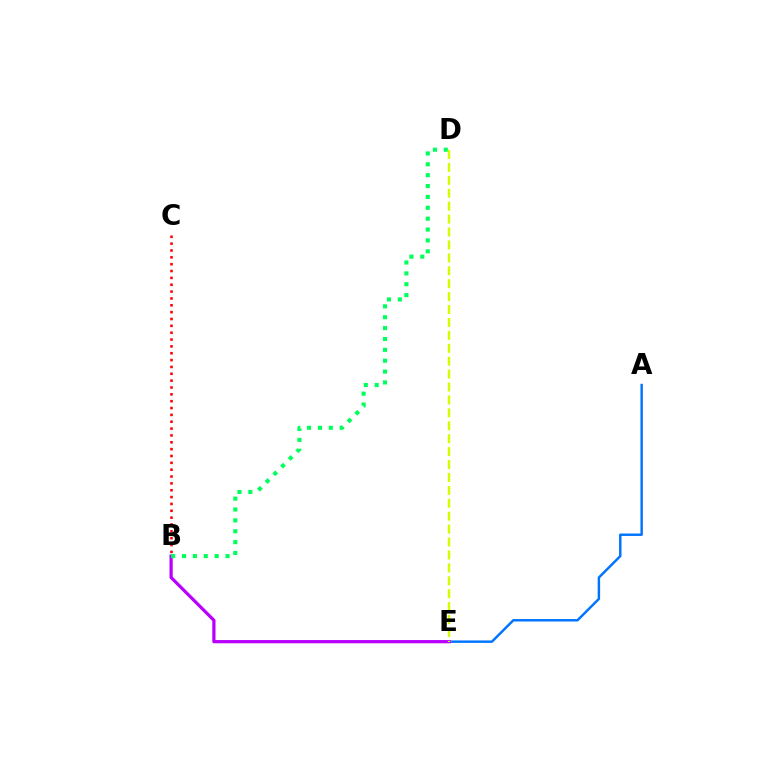{('B', 'C'): [{'color': '#ff0000', 'line_style': 'dotted', 'thickness': 1.86}], ('A', 'E'): [{'color': '#0074ff', 'line_style': 'solid', 'thickness': 1.76}], ('B', 'E'): [{'color': '#b900ff', 'line_style': 'solid', 'thickness': 2.33}], ('B', 'D'): [{'color': '#00ff5c', 'line_style': 'dotted', 'thickness': 2.95}], ('D', 'E'): [{'color': '#d1ff00', 'line_style': 'dashed', 'thickness': 1.75}]}